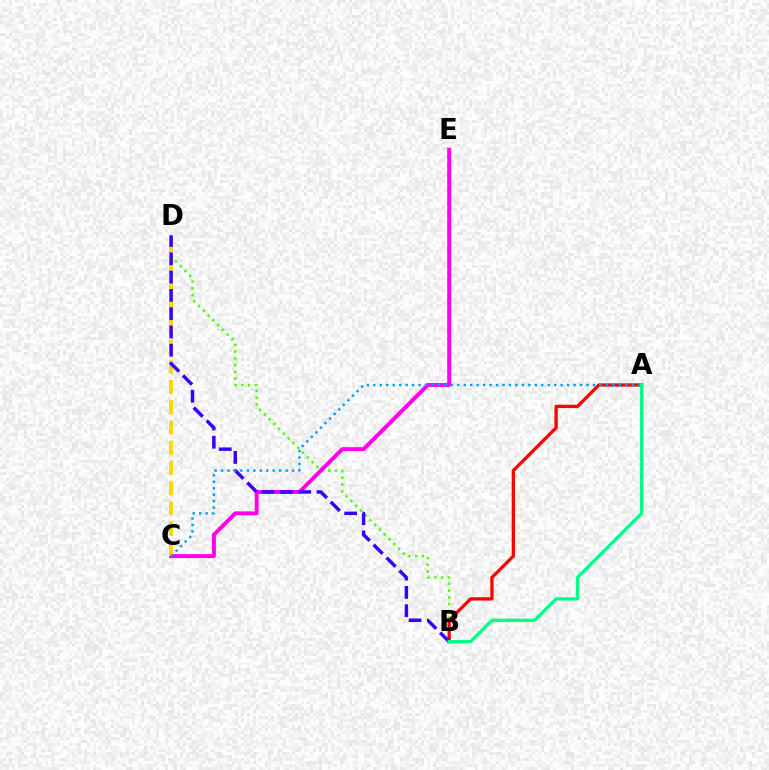{('B', 'D'): [{'color': '#4fff00', 'line_style': 'dotted', 'thickness': 1.83}, {'color': '#3700ff', 'line_style': 'dashed', 'thickness': 2.48}], ('C', 'E'): [{'color': '#ff00ed', 'line_style': 'solid', 'thickness': 2.84}], ('C', 'D'): [{'color': '#ffd500', 'line_style': 'dashed', 'thickness': 2.75}], ('A', 'B'): [{'color': '#ff0000', 'line_style': 'solid', 'thickness': 2.36}, {'color': '#00ff86', 'line_style': 'solid', 'thickness': 2.37}], ('A', 'C'): [{'color': '#009eff', 'line_style': 'dotted', 'thickness': 1.76}]}